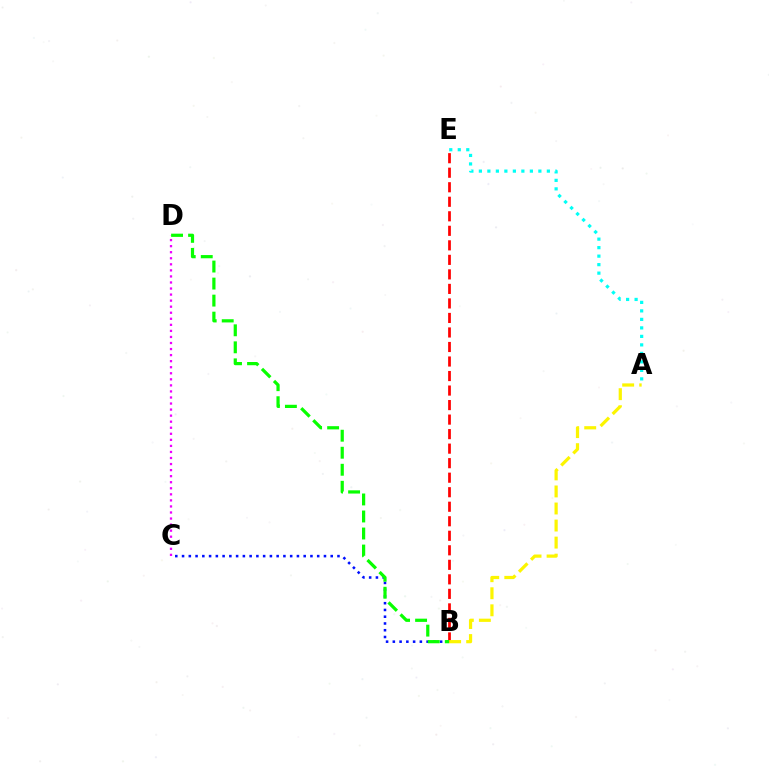{('B', 'E'): [{'color': '#ff0000', 'line_style': 'dashed', 'thickness': 1.97}], ('B', 'C'): [{'color': '#0010ff', 'line_style': 'dotted', 'thickness': 1.84}], ('C', 'D'): [{'color': '#ee00ff', 'line_style': 'dotted', 'thickness': 1.64}], ('A', 'E'): [{'color': '#00fff6', 'line_style': 'dotted', 'thickness': 2.31}], ('B', 'D'): [{'color': '#08ff00', 'line_style': 'dashed', 'thickness': 2.31}], ('A', 'B'): [{'color': '#fcf500', 'line_style': 'dashed', 'thickness': 2.32}]}